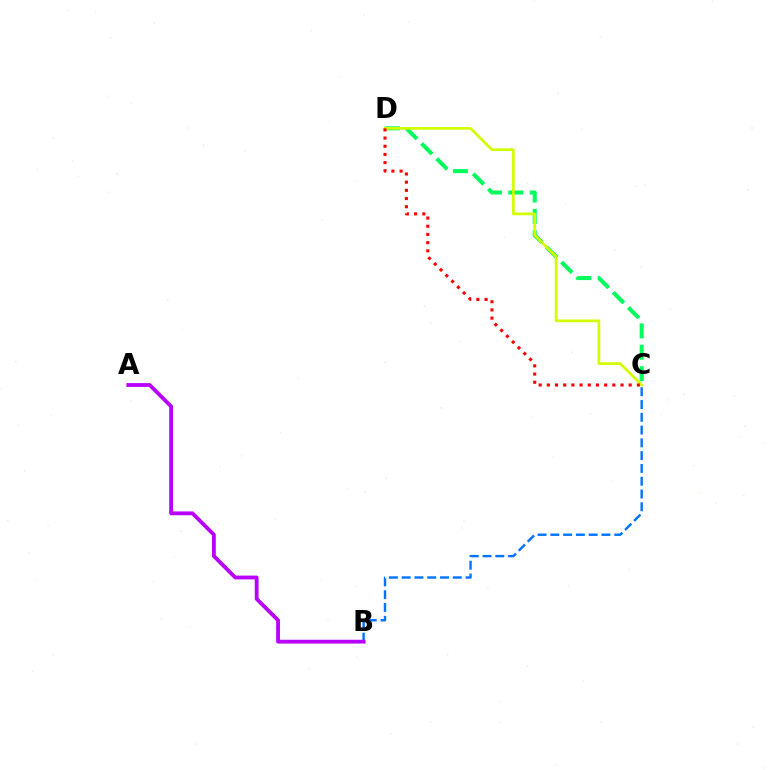{('C', 'D'): [{'color': '#00ff5c', 'line_style': 'dashed', 'thickness': 2.91}, {'color': '#d1ff00', 'line_style': 'solid', 'thickness': 1.95}, {'color': '#ff0000', 'line_style': 'dotted', 'thickness': 2.22}], ('B', 'C'): [{'color': '#0074ff', 'line_style': 'dashed', 'thickness': 1.74}], ('A', 'B'): [{'color': '#b900ff', 'line_style': 'solid', 'thickness': 2.74}]}